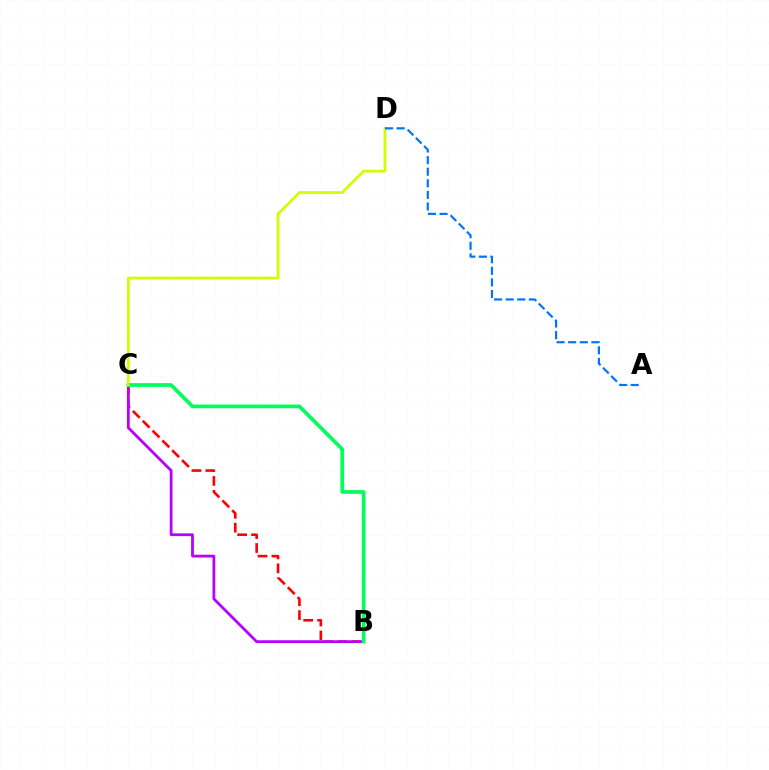{('B', 'C'): [{'color': '#ff0000', 'line_style': 'dashed', 'thickness': 1.89}, {'color': '#b900ff', 'line_style': 'solid', 'thickness': 2.02}, {'color': '#00ff5c', 'line_style': 'solid', 'thickness': 2.66}], ('C', 'D'): [{'color': '#d1ff00', 'line_style': 'solid', 'thickness': 1.98}], ('A', 'D'): [{'color': '#0074ff', 'line_style': 'dashed', 'thickness': 1.58}]}